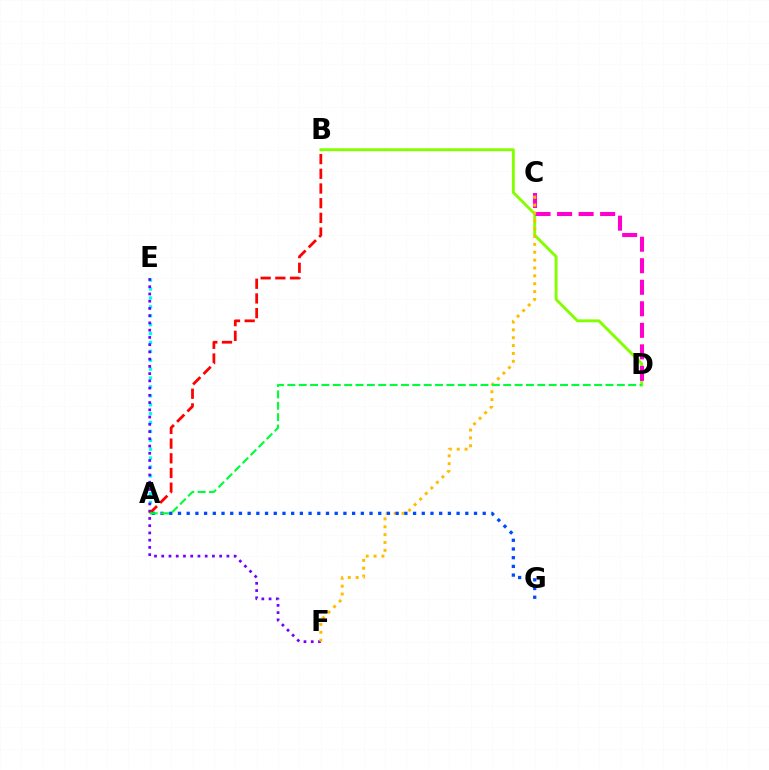{('B', 'D'): [{'color': '#84ff00', 'line_style': 'solid', 'thickness': 2.09}], ('C', 'D'): [{'color': '#ff00cf', 'line_style': 'dashed', 'thickness': 2.92}], ('A', 'E'): [{'color': '#00fff6', 'line_style': 'dotted', 'thickness': 2.42}], ('E', 'F'): [{'color': '#7200ff', 'line_style': 'dotted', 'thickness': 1.97}], ('A', 'B'): [{'color': '#ff0000', 'line_style': 'dashed', 'thickness': 2.0}], ('C', 'F'): [{'color': '#ffbd00', 'line_style': 'dotted', 'thickness': 2.14}], ('A', 'G'): [{'color': '#004bff', 'line_style': 'dotted', 'thickness': 2.37}], ('A', 'D'): [{'color': '#00ff39', 'line_style': 'dashed', 'thickness': 1.54}]}